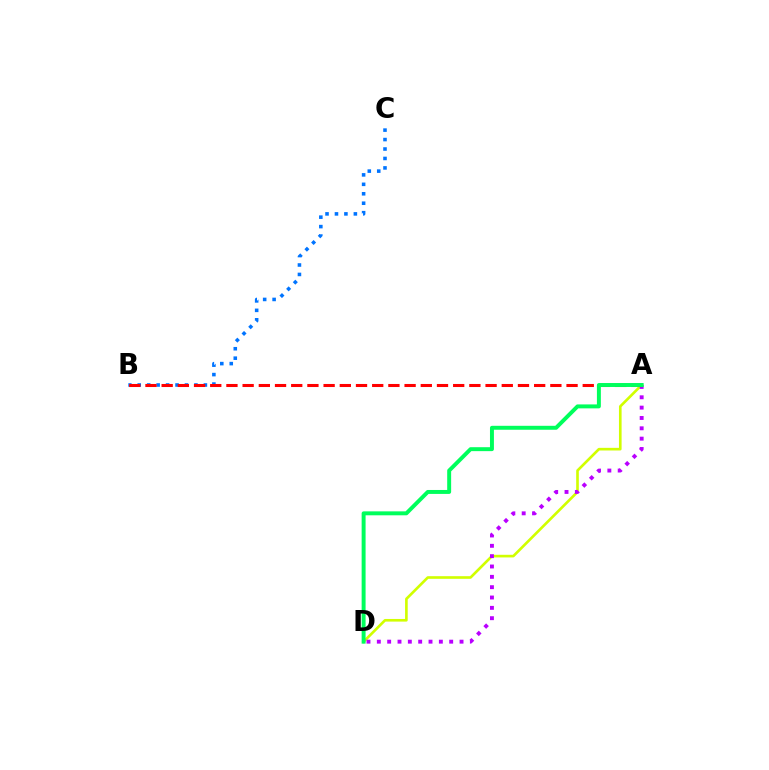{('A', 'D'): [{'color': '#d1ff00', 'line_style': 'solid', 'thickness': 1.9}, {'color': '#b900ff', 'line_style': 'dotted', 'thickness': 2.81}, {'color': '#00ff5c', 'line_style': 'solid', 'thickness': 2.84}], ('B', 'C'): [{'color': '#0074ff', 'line_style': 'dotted', 'thickness': 2.57}], ('A', 'B'): [{'color': '#ff0000', 'line_style': 'dashed', 'thickness': 2.2}]}